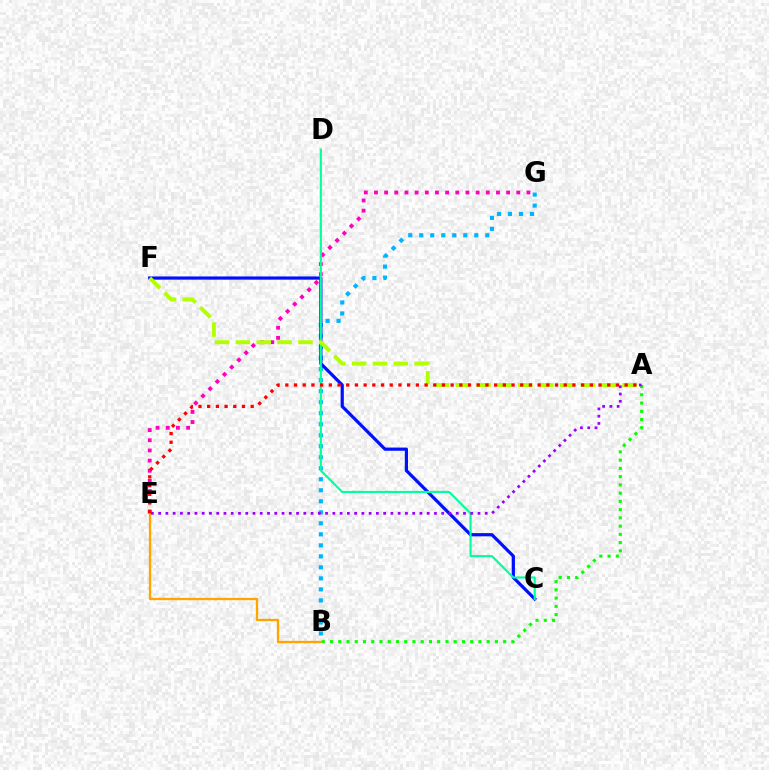{('A', 'B'): [{'color': '#08ff00', 'line_style': 'dotted', 'thickness': 2.24}], ('E', 'G'): [{'color': '#ff00bd', 'line_style': 'dotted', 'thickness': 2.76}], ('B', 'G'): [{'color': '#00b5ff', 'line_style': 'dotted', 'thickness': 2.99}], ('C', 'F'): [{'color': '#0010ff', 'line_style': 'solid', 'thickness': 2.31}], ('C', 'D'): [{'color': '#00ff9d', 'line_style': 'solid', 'thickness': 1.53}], ('B', 'E'): [{'color': '#ffa500', 'line_style': 'solid', 'thickness': 1.66}], ('A', 'E'): [{'color': '#9b00ff', 'line_style': 'dotted', 'thickness': 1.97}, {'color': '#ff0000', 'line_style': 'dotted', 'thickness': 2.36}], ('A', 'F'): [{'color': '#b3ff00', 'line_style': 'dashed', 'thickness': 2.83}]}